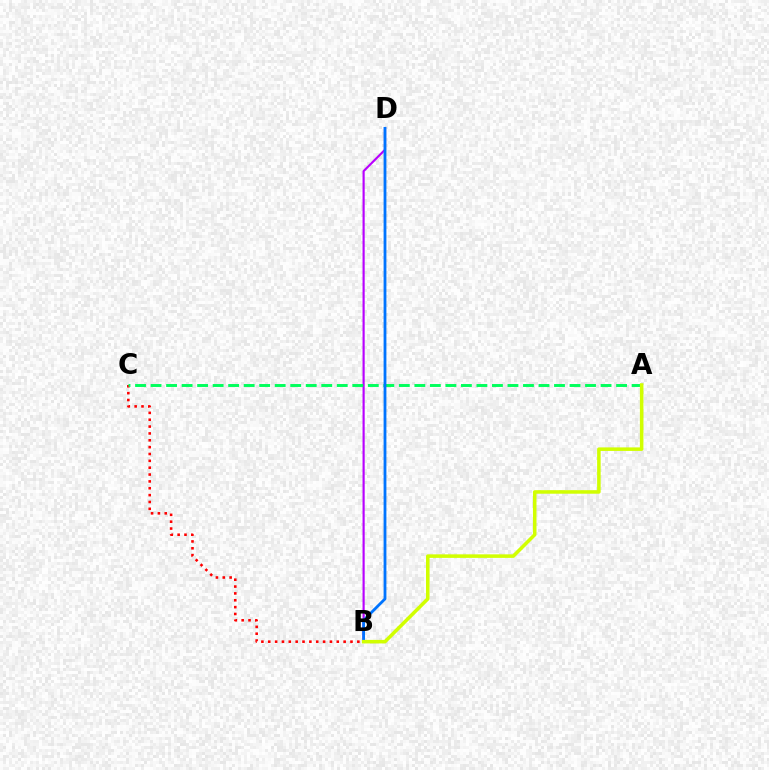{('B', 'C'): [{'color': '#ff0000', 'line_style': 'dotted', 'thickness': 1.86}], ('B', 'D'): [{'color': '#b900ff', 'line_style': 'solid', 'thickness': 1.55}, {'color': '#0074ff', 'line_style': 'solid', 'thickness': 2.02}], ('A', 'C'): [{'color': '#00ff5c', 'line_style': 'dashed', 'thickness': 2.11}], ('A', 'B'): [{'color': '#d1ff00', 'line_style': 'solid', 'thickness': 2.54}]}